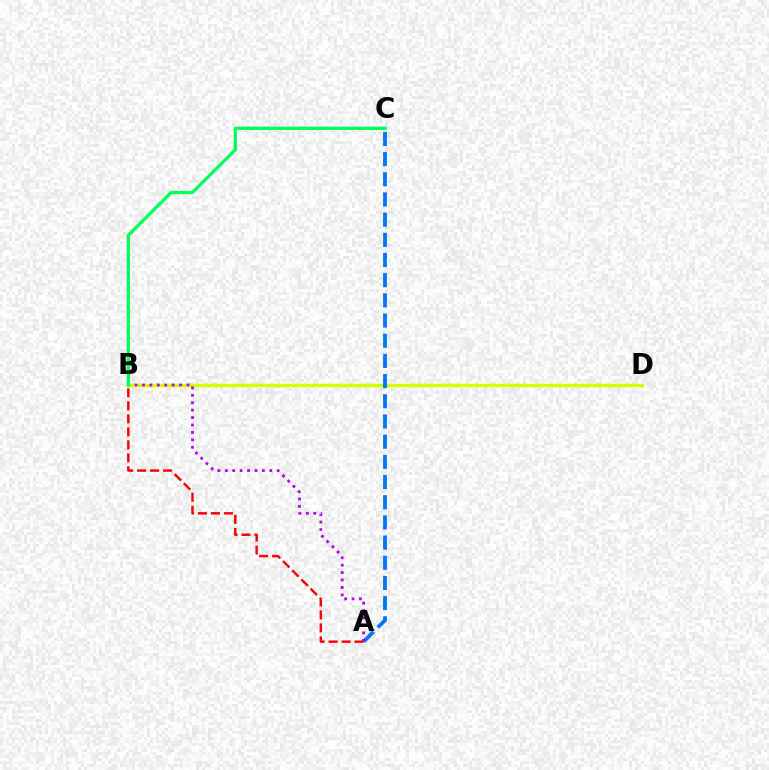{('B', 'D'): [{'color': '#d1ff00', 'line_style': 'solid', 'thickness': 2.46}], ('A', 'C'): [{'color': '#0074ff', 'line_style': 'dashed', 'thickness': 2.74}], ('A', 'B'): [{'color': '#ff0000', 'line_style': 'dashed', 'thickness': 1.77}, {'color': '#b900ff', 'line_style': 'dotted', 'thickness': 2.02}], ('B', 'C'): [{'color': '#00ff5c', 'line_style': 'solid', 'thickness': 2.38}]}